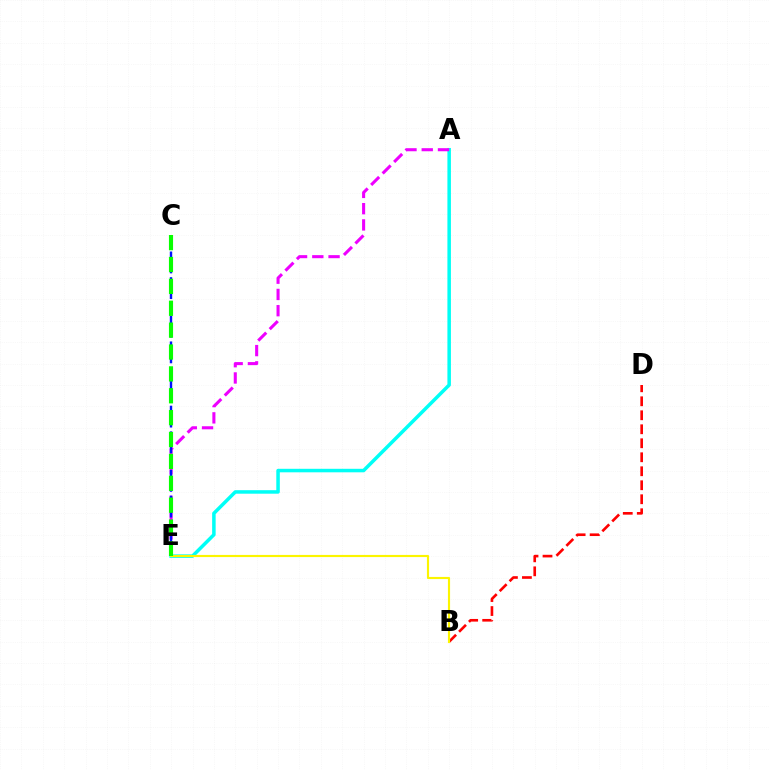{('A', 'E'): [{'color': '#00fff6', 'line_style': 'solid', 'thickness': 2.53}, {'color': '#ee00ff', 'line_style': 'dashed', 'thickness': 2.21}], ('B', 'D'): [{'color': '#ff0000', 'line_style': 'dashed', 'thickness': 1.9}], ('B', 'E'): [{'color': '#fcf500', 'line_style': 'solid', 'thickness': 1.55}], ('C', 'E'): [{'color': '#0010ff', 'line_style': 'dashed', 'thickness': 1.75}, {'color': '#08ff00', 'line_style': 'dashed', 'thickness': 2.97}]}